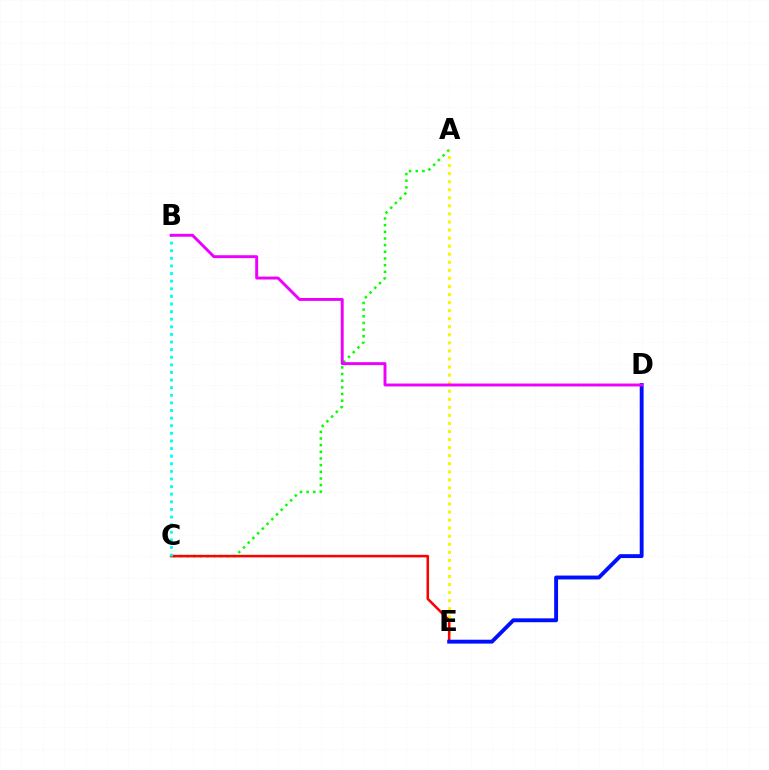{('A', 'C'): [{'color': '#08ff00', 'line_style': 'dotted', 'thickness': 1.81}], ('A', 'E'): [{'color': '#fcf500', 'line_style': 'dotted', 'thickness': 2.19}], ('C', 'E'): [{'color': '#ff0000', 'line_style': 'solid', 'thickness': 1.82}], ('D', 'E'): [{'color': '#0010ff', 'line_style': 'solid', 'thickness': 2.8}], ('B', 'C'): [{'color': '#00fff6', 'line_style': 'dotted', 'thickness': 2.07}], ('B', 'D'): [{'color': '#ee00ff', 'line_style': 'solid', 'thickness': 2.1}]}